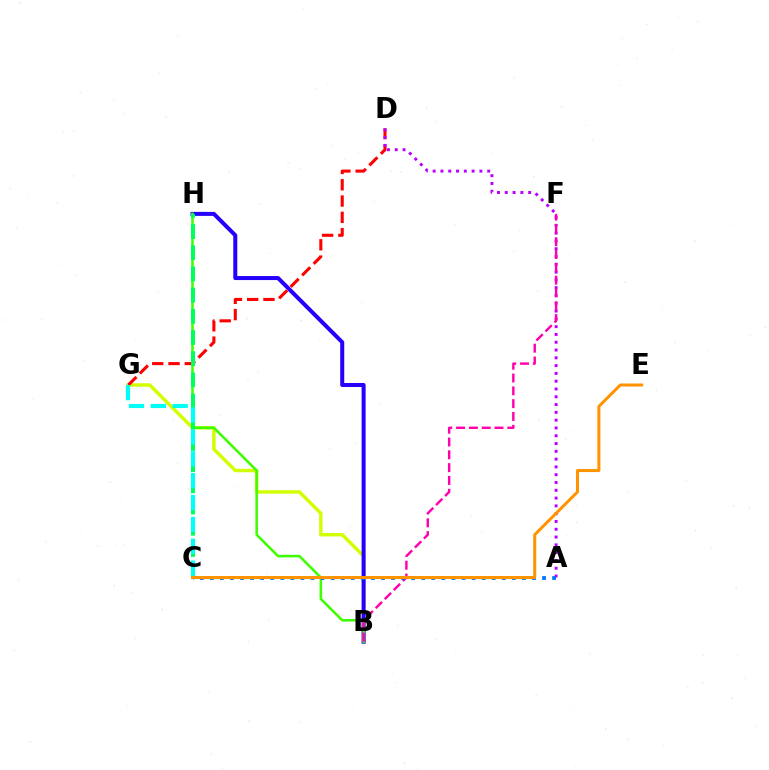{('B', 'G'): [{'color': '#d1ff00', 'line_style': 'solid', 'thickness': 2.48}], ('B', 'H'): [{'color': '#2500ff', 'line_style': 'solid', 'thickness': 2.9}, {'color': '#3dff00', 'line_style': 'solid', 'thickness': 1.83}], ('D', 'G'): [{'color': '#ff0000', 'line_style': 'dashed', 'thickness': 2.21}], ('A', 'D'): [{'color': '#b900ff', 'line_style': 'dotted', 'thickness': 2.12}], ('C', 'H'): [{'color': '#00ff5c', 'line_style': 'dashed', 'thickness': 2.88}], ('B', 'F'): [{'color': '#ff00ac', 'line_style': 'dashed', 'thickness': 1.74}], ('A', 'C'): [{'color': '#0074ff', 'line_style': 'dotted', 'thickness': 2.74}], ('C', 'E'): [{'color': '#ff9400', 'line_style': 'solid', 'thickness': 2.17}], ('C', 'G'): [{'color': '#00fff6', 'line_style': 'dashed', 'thickness': 2.97}]}